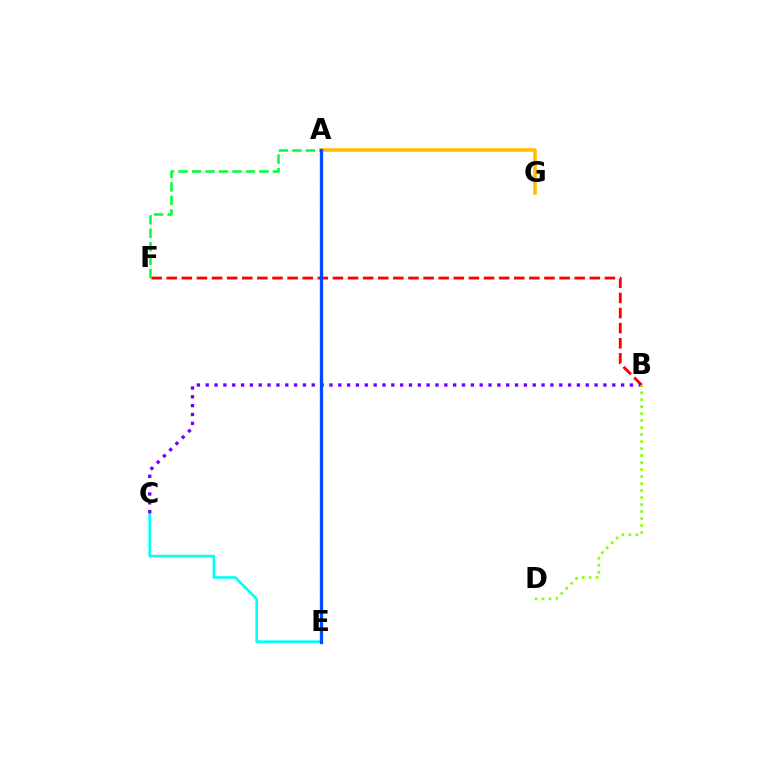{('C', 'E'): [{'color': '#00fff6', 'line_style': 'solid', 'thickness': 1.88}], ('B', 'C'): [{'color': '#7200ff', 'line_style': 'dotted', 'thickness': 2.4}], ('B', 'F'): [{'color': '#ff0000', 'line_style': 'dashed', 'thickness': 2.05}], ('A', 'E'): [{'color': '#ff00cf', 'line_style': 'dashed', 'thickness': 1.54}, {'color': '#004bff', 'line_style': 'solid', 'thickness': 2.33}], ('A', 'F'): [{'color': '#00ff39', 'line_style': 'dashed', 'thickness': 1.83}], ('A', 'G'): [{'color': '#ffbd00', 'line_style': 'solid', 'thickness': 2.58}], ('B', 'D'): [{'color': '#84ff00', 'line_style': 'dotted', 'thickness': 1.9}]}